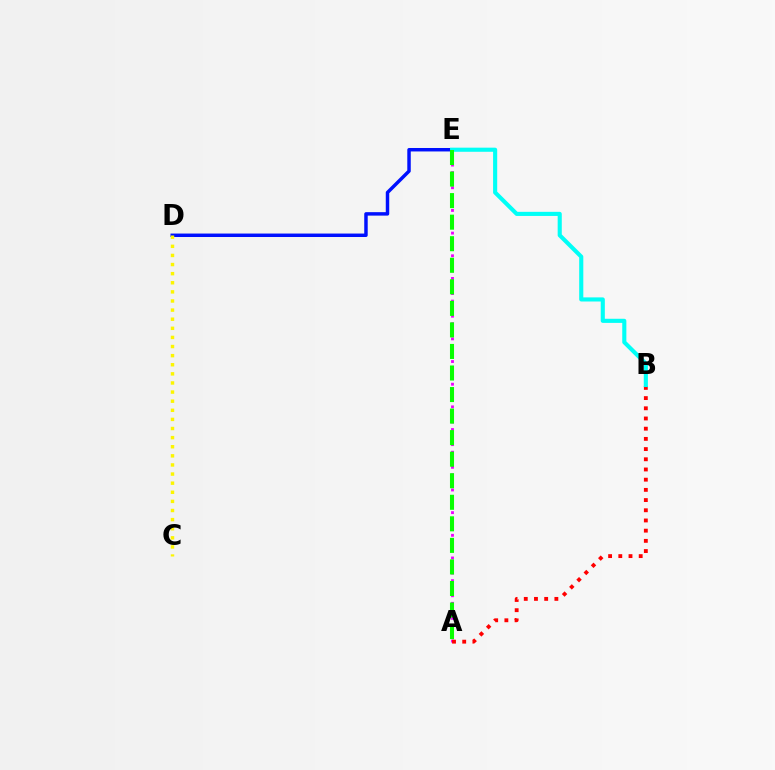{('A', 'E'): [{'color': '#ee00ff', 'line_style': 'dotted', 'thickness': 2.05}, {'color': '#08ff00', 'line_style': 'dashed', 'thickness': 2.93}], ('D', 'E'): [{'color': '#0010ff', 'line_style': 'solid', 'thickness': 2.49}], ('C', 'D'): [{'color': '#fcf500', 'line_style': 'dotted', 'thickness': 2.47}], ('A', 'B'): [{'color': '#ff0000', 'line_style': 'dotted', 'thickness': 2.77}], ('B', 'E'): [{'color': '#00fff6', 'line_style': 'solid', 'thickness': 2.96}]}